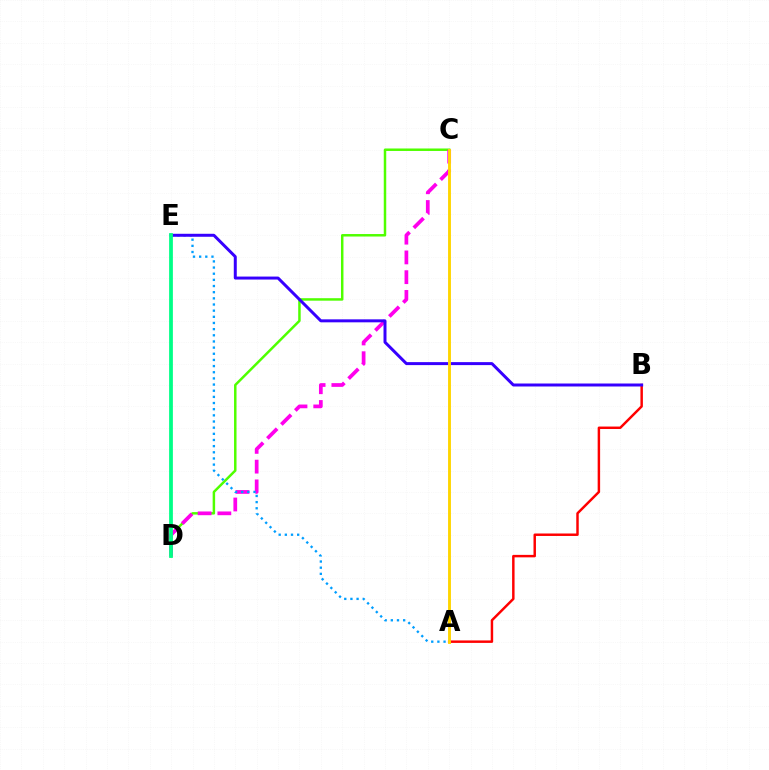{('C', 'D'): [{'color': '#4fff00', 'line_style': 'solid', 'thickness': 1.79}, {'color': '#ff00ed', 'line_style': 'dashed', 'thickness': 2.68}], ('A', 'E'): [{'color': '#009eff', 'line_style': 'dotted', 'thickness': 1.67}], ('A', 'B'): [{'color': '#ff0000', 'line_style': 'solid', 'thickness': 1.77}], ('B', 'E'): [{'color': '#3700ff', 'line_style': 'solid', 'thickness': 2.15}], ('D', 'E'): [{'color': '#00ff86', 'line_style': 'solid', 'thickness': 2.71}], ('A', 'C'): [{'color': '#ffd500', 'line_style': 'solid', 'thickness': 2.08}]}